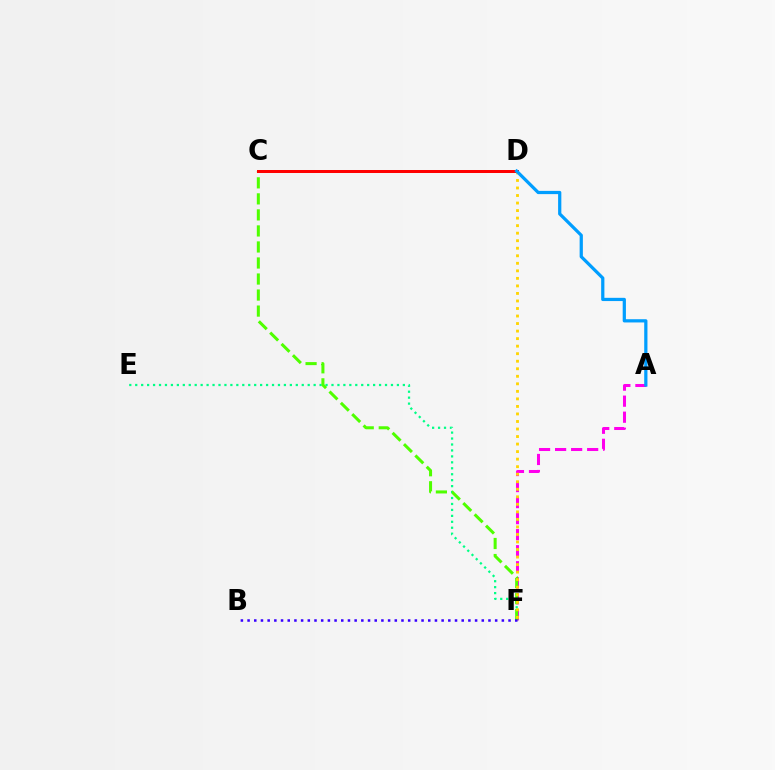{('E', 'F'): [{'color': '#00ff86', 'line_style': 'dotted', 'thickness': 1.62}], ('A', 'F'): [{'color': '#ff00ed', 'line_style': 'dashed', 'thickness': 2.18}], ('C', 'F'): [{'color': '#4fff00', 'line_style': 'dashed', 'thickness': 2.18}], ('B', 'F'): [{'color': '#3700ff', 'line_style': 'dotted', 'thickness': 1.82}], ('C', 'D'): [{'color': '#ff0000', 'line_style': 'solid', 'thickness': 2.16}], ('D', 'F'): [{'color': '#ffd500', 'line_style': 'dotted', 'thickness': 2.05}], ('A', 'D'): [{'color': '#009eff', 'line_style': 'solid', 'thickness': 2.33}]}